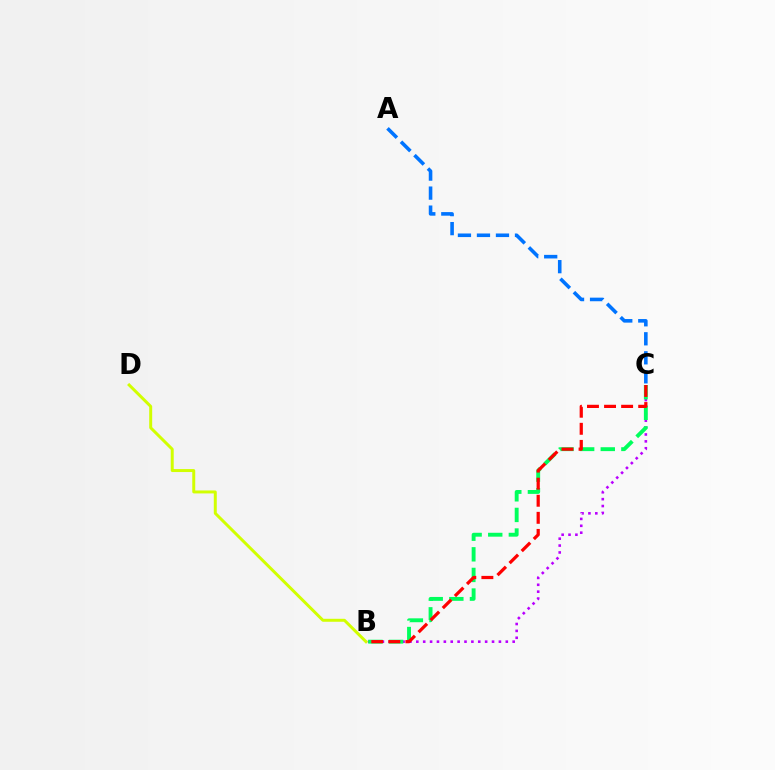{('A', 'C'): [{'color': '#0074ff', 'line_style': 'dashed', 'thickness': 2.58}], ('B', 'C'): [{'color': '#b900ff', 'line_style': 'dotted', 'thickness': 1.87}, {'color': '#00ff5c', 'line_style': 'dashed', 'thickness': 2.8}, {'color': '#ff0000', 'line_style': 'dashed', 'thickness': 2.32}], ('B', 'D'): [{'color': '#d1ff00', 'line_style': 'solid', 'thickness': 2.14}]}